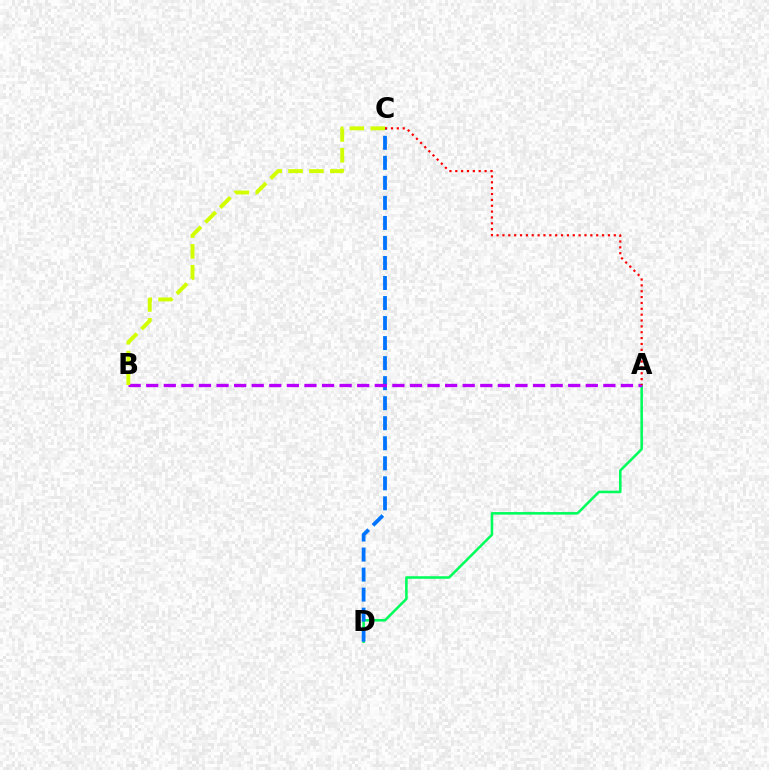{('A', 'D'): [{'color': '#00ff5c', 'line_style': 'solid', 'thickness': 1.84}], ('C', 'D'): [{'color': '#0074ff', 'line_style': 'dashed', 'thickness': 2.72}], ('A', 'B'): [{'color': '#b900ff', 'line_style': 'dashed', 'thickness': 2.39}], ('A', 'C'): [{'color': '#ff0000', 'line_style': 'dotted', 'thickness': 1.59}], ('B', 'C'): [{'color': '#d1ff00', 'line_style': 'dashed', 'thickness': 2.83}]}